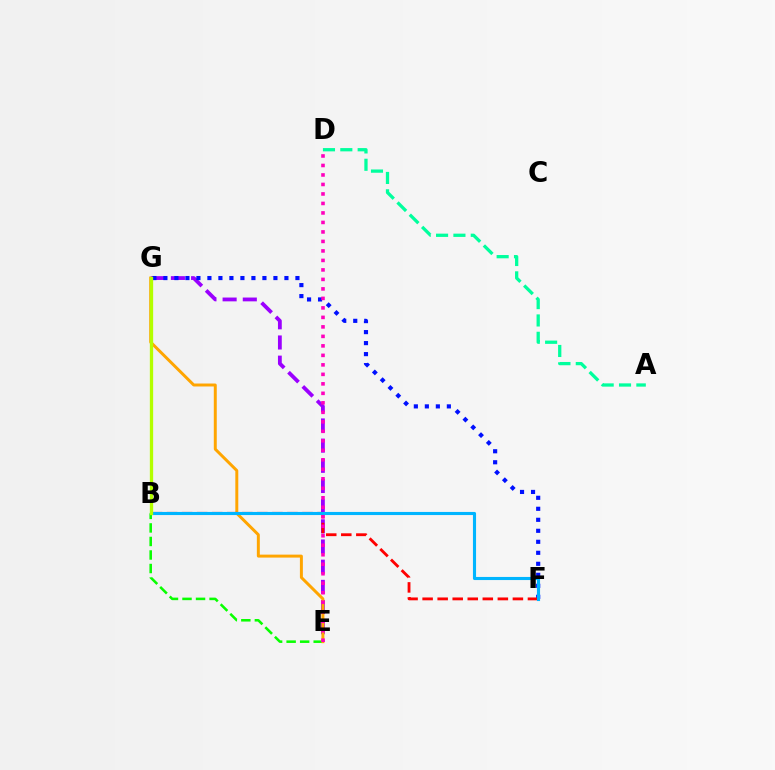{('E', 'G'): [{'color': '#9b00ff', 'line_style': 'dashed', 'thickness': 2.74}, {'color': '#ffa500', 'line_style': 'solid', 'thickness': 2.13}], ('B', 'E'): [{'color': '#08ff00', 'line_style': 'dashed', 'thickness': 1.84}], ('F', 'G'): [{'color': '#0010ff', 'line_style': 'dotted', 'thickness': 2.99}], ('A', 'D'): [{'color': '#00ff9d', 'line_style': 'dashed', 'thickness': 2.36}], ('B', 'F'): [{'color': '#ff0000', 'line_style': 'dashed', 'thickness': 2.04}, {'color': '#00b5ff', 'line_style': 'solid', 'thickness': 2.24}], ('D', 'E'): [{'color': '#ff00bd', 'line_style': 'dotted', 'thickness': 2.58}], ('B', 'G'): [{'color': '#b3ff00', 'line_style': 'solid', 'thickness': 2.38}]}